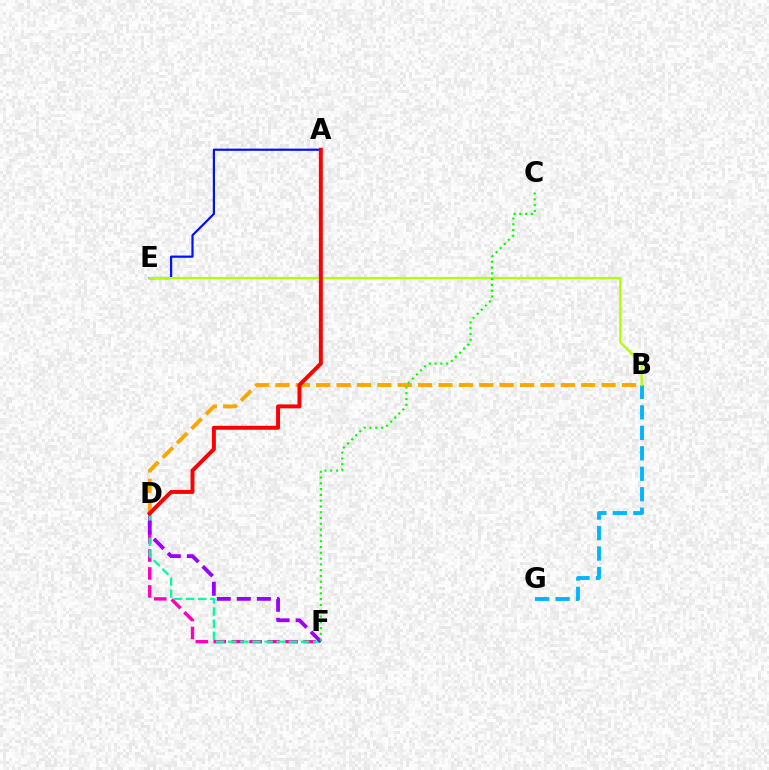{('A', 'E'): [{'color': '#0010ff', 'line_style': 'solid', 'thickness': 1.59}], ('D', 'F'): [{'color': '#ff00bd', 'line_style': 'dashed', 'thickness': 2.44}, {'color': '#00ff9d', 'line_style': 'dashed', 'thickness': 1.65}, {'color': '#9b00ff', 'line_style': 'dashed', 'thickness': 2.72}], ('B', 'D'): [{'color': '#ffa500', 'line_style': 'dashed', 'thickness': 2.77}], ('B', 'G'): [{'color': '#00b5ff', 'line_style': 'dashed', 'thickness': 2.78}], ('B', 'E'): [{'color': '#b3ff00', 'line_style': 'solid', 'thickness': 1.62}], ('A', 'D'): [{'color': '#ff0000', 'line_style': 'solid', 'thickness': 2.85}], ('C', 'F'): [{'color': '#08ff00', 'line_style': 'dotted', 'thickness': 1.57}]}